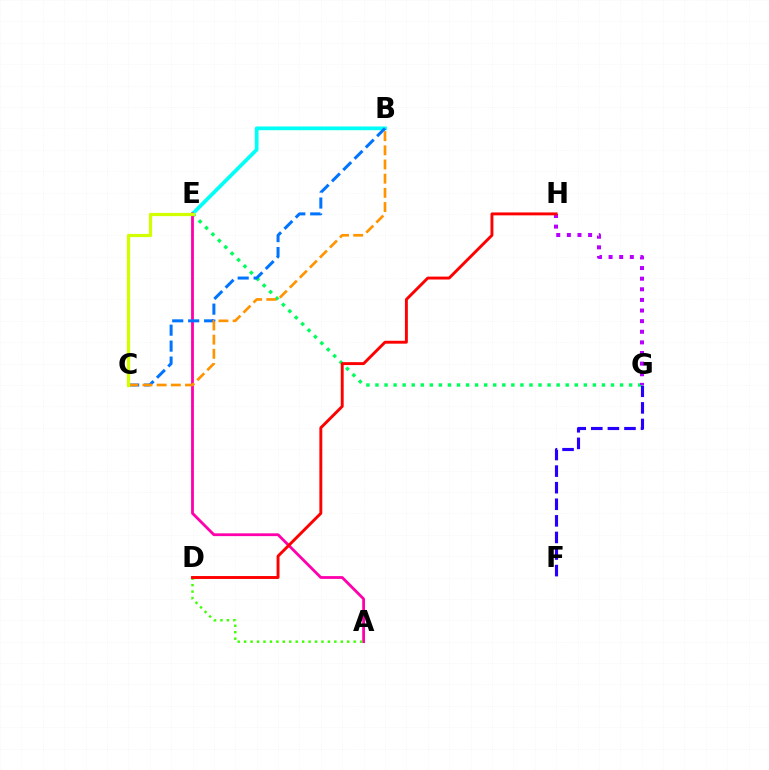{('E', 'G'): [{'color': '#00ff5c', 'line_style': 'dotted', 'thickness': 2.46}], ('B', 'E'): [{'color': '#00fff6', 'line_style': 'solid', 'thickness': 2.68}], ('A', 'E'): [{'color': '#ff00ac', 'line_style': 'solid', 'thickness': 2.01}], ('G', 'H'): [{'color': '#b900ff', 'line_style': 'dotted', 'thickness': 2.89}], ('A', 'D'): [{'color': '#3dff00', 'line_style': 'dotted', 'thickness': 1.75}], ('D', 'H'): [{'color': '#ff0000', 'line_style': 'solid', 'thickness': 2.09}], ('F', 'G'): [{'color': '#2500ff', 'line_style': 'dashed', 'thickness': 2.25}], ('B', 'C'): [{'color': '#0074ff', 'line_style': 'dashed', 'thickness': 2.17}, {'color': '#ff9400', 'line_style': 'dashed', 'thickness': 1.93}], ('C', 'E'): [{'color': '#d1ff00', 'line_style': 'solid', 'thickness': 2.34}]}